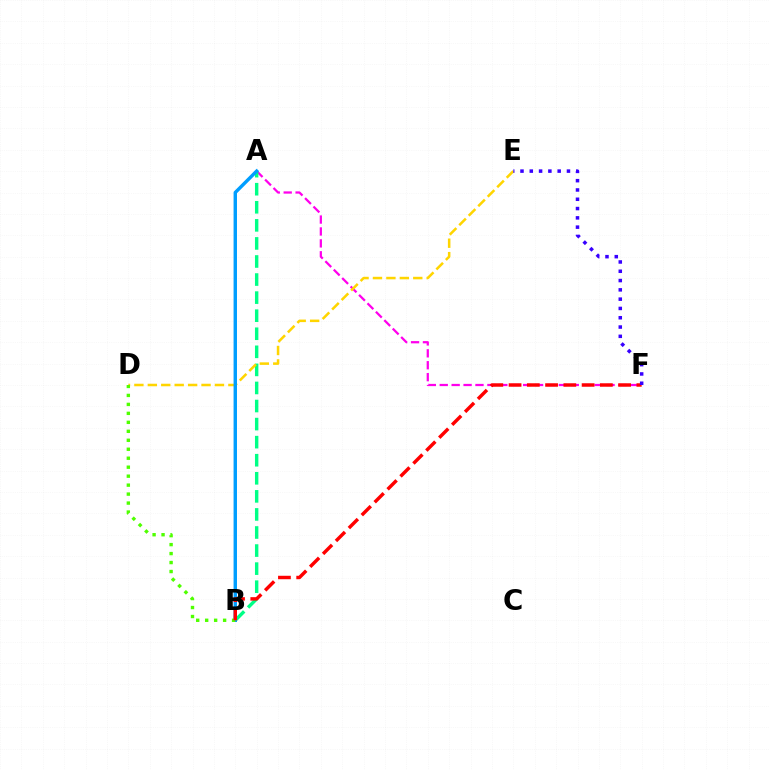{('A', 'F'): [{'color': '#ff00ed', 'line_style': 'dashed', 'thickness': 1.62}], ('A', 'B'): [{'color': '#00ff86', 'line_style': 'dashed', 'thickness': 2.45}, {'color': '#009eff', 'line_style': 'solid', 'thickness': 2.46}], ('D', 'E'): [{'color': '#ffd500', 'line_style': 'dashed', 'thickness': 1.82}], ('B', 'D'): [{'color': '#4fff00', 'line_style': 'dotted', 'thickness': 2.44}], ('B', 'F'): [{'color': '#ff0000', 'line_style': 'dashed', 'thickness': 2.48}], ('E', 'F'): [{'color': '#3700ff', 'line_style': 'dotted', 'thickness': 2.53}]}